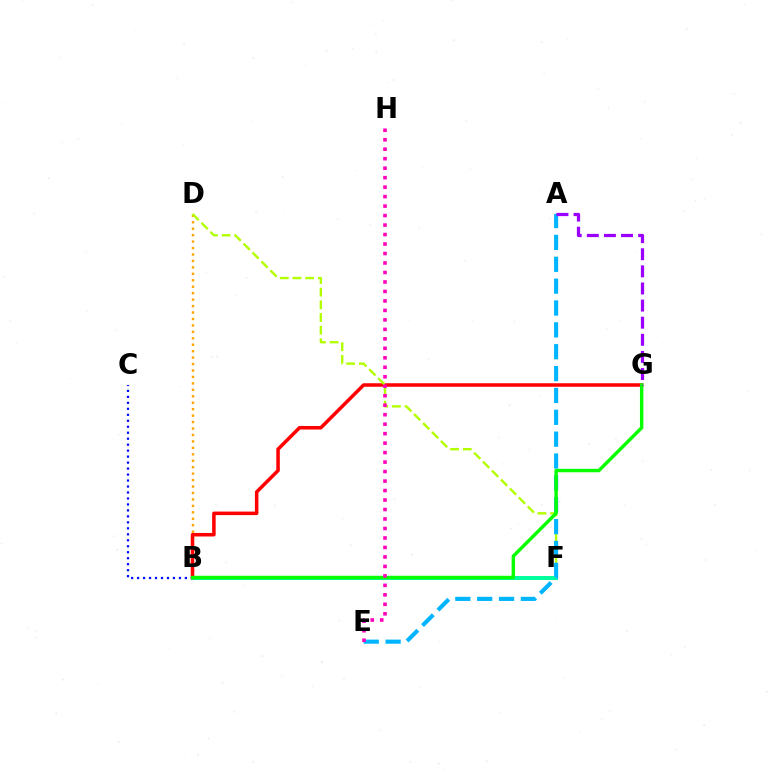{('B', 'C'): [{'color': '#0010ff', 'line_style': 'dotted', 'thickness': 1.62}], ('B', 'D'): [{'color': '#ffa500', 'line_style': 'dotted', 'thickness': 1.75}], ('B', 'F'): [{'color': '#00ff9d', 'line_style': 'solid', 'thickness': 2.91}], ('B', 'G'): [{'color': '#ff0000', 'line_style': 'solid', 'thickness': 2.53}, {'color': '#08ff00', 'line_style': 'solid', 'thickness': 2.46}], ('D', 'F'): [{'color': '#b3ff00', 'line_style': 'dashed', 'thickness': 1.72}], ('A', 'E'): [{'color': '#00b5ff', 'line_style': 'dashed', 'thickness': 2.97}], ('A', 'G'): [{'color': '#9b00ff', 'line_style': 'dashed', 'thickness': 2.32}], ('E', 'H'): [{'color': '#ff00bd', 'line_style': 'dotted', 'thickness': 2.58}]}